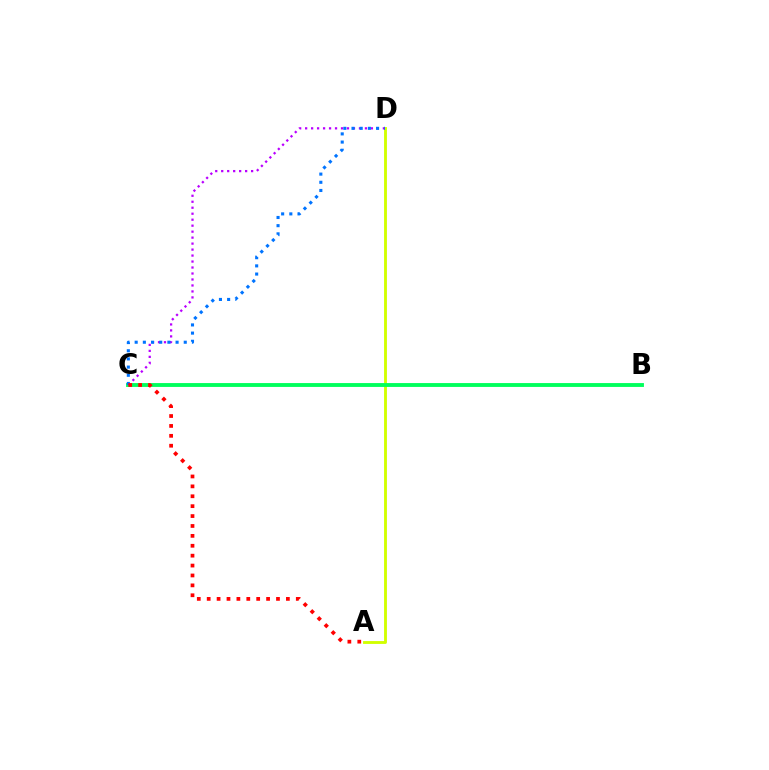{('A', 'D'): [{'color': '#d1ff00', 'line_style': 'solid', 'thickness': 2.06}], ('B', 'C'): [{'color': '#00ff5c', 'line_style': 'solid', 'thickness': 2.78}], ('C', 'D'): [{'color': '#b900ff', 'line_style': 'dotted', 'thickness': 1.62}, {'color': '#0074ff', 'line_style': 'dotted', 'thickness': 2.22}], ('A', 'C'): [{'color': '#ff0000', 'line_style': 'dotted', 'thickness': 2.69}]}